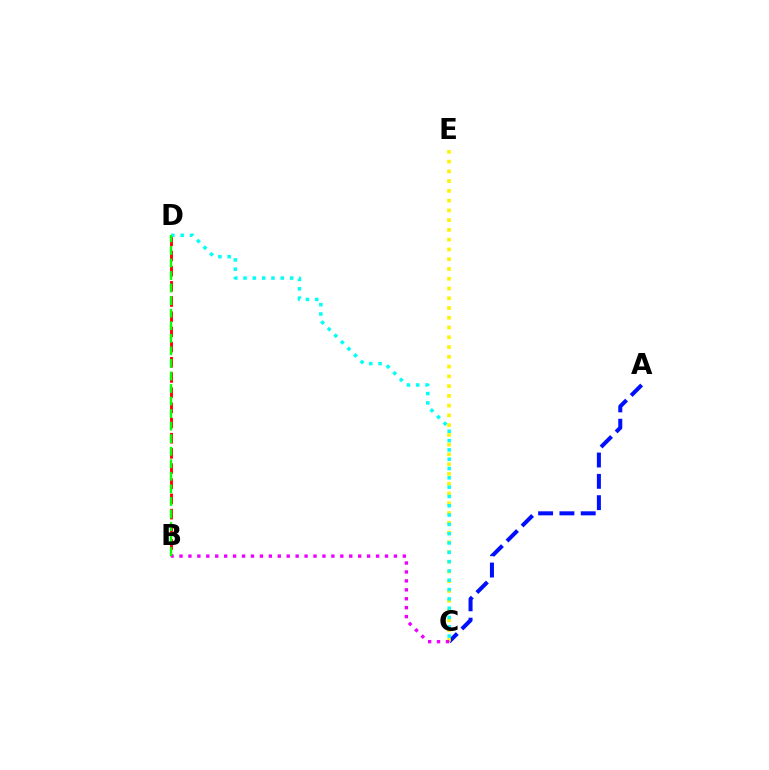{('A', 'C'): [{'color': '#0010ff', 'line_style': 'dashed', 'thickness': 2.9}], ('C', 'E'): [{'color': '#fcf500', 'line_style': 'dotted', 'thickness': 2.65}], ('B', 'D'): [{'color': '#ff0000', 'line_style': 'dashed', 'thickness': 2.06}, {'color': '#08ff00', 'line_style': 'dashed', 'thickness': 1.7}], ('C', 'D'): [{'color': '#00fff6', 'line_style': 'dotted', 'thickness': 2.53}], ('B', 'C'): [{'color': '#ee00ff', 'line_style': 'dotted', 'thickness': 2.43}]}